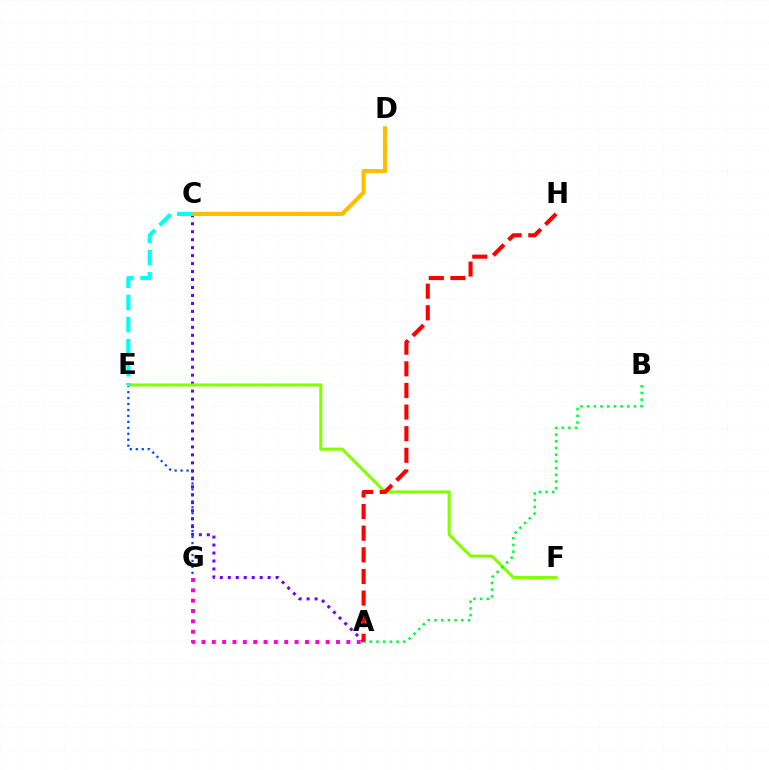{('E', 'G'): [{'color': '#004bff', 'line_style': 'dotted', 'thickness': 1.62}], ('A', 'C'): [{'color': '#7200ff', 'line_style': 'dotted', 'thickness': 2.17}], ('E', 'F'): [{'color': '#84ff00', 'line_style': 'solid', 'thickness': 2.21}], ('A', 'B'): [{'color': '#00ff39', 'line_style': 'dotted', 'thickness': 1.82}], ('A', 'G'): [{'color': '#ff00cf', 'line_style': 'dotted', 'thickness': 2.81}], ('A', 'H'): [{'color': '#ff0000', 'line_style': 'dashed', 'thickness': 2.94}], ('C', 'D'): [{'color': '#ffbd00', 'line_style': 'solid', 'thickness': 2.98}], ('C', 'E'): [{'color': '#00fff6', 'line_style': 'dashed', 'thickness': 3.0}]}